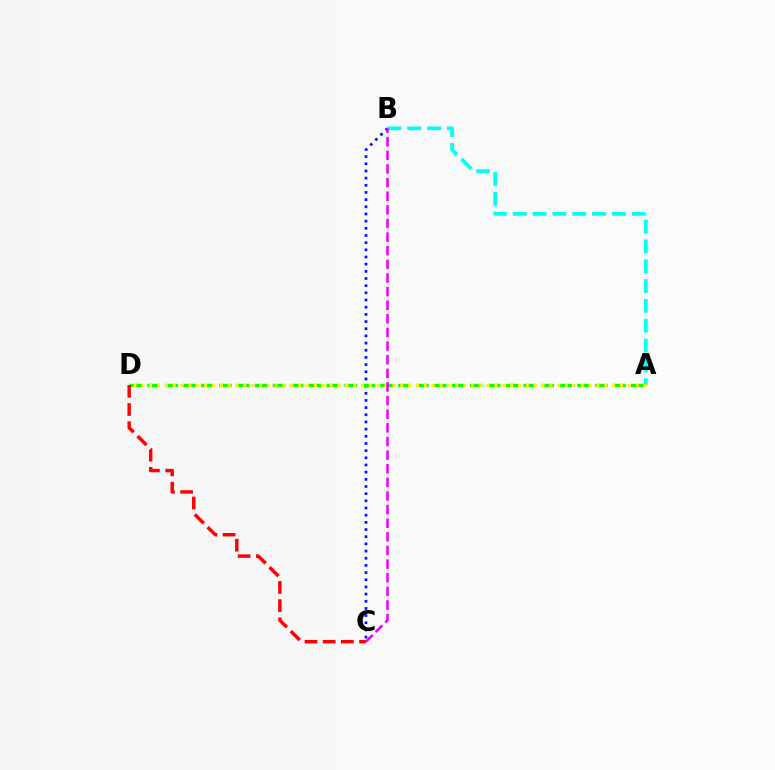{('A', 'B'): [{'color': '#00fff6', 'line_style': 'dashed', 'thickness': 2.69}], ('B', 'C'): [{'color': '#0010ff', 'line_style': 'dotted', 'thickness': 1.95}, {'color': '#ee00ff', 'line_style': 'dashed', 'thickness': 1.85}], ('A', 'D'): [{'color': '#08ff00', 'line_style': 'dashed', 'thickness': 2.43}, {'color': '#fcf500', 'line_style': 'dotted', 'thickness': 2.13}], ('C', 'D'): [{'color': '#ff0000', 'line_style': 'dashed', 'thickness': 2.47}]}